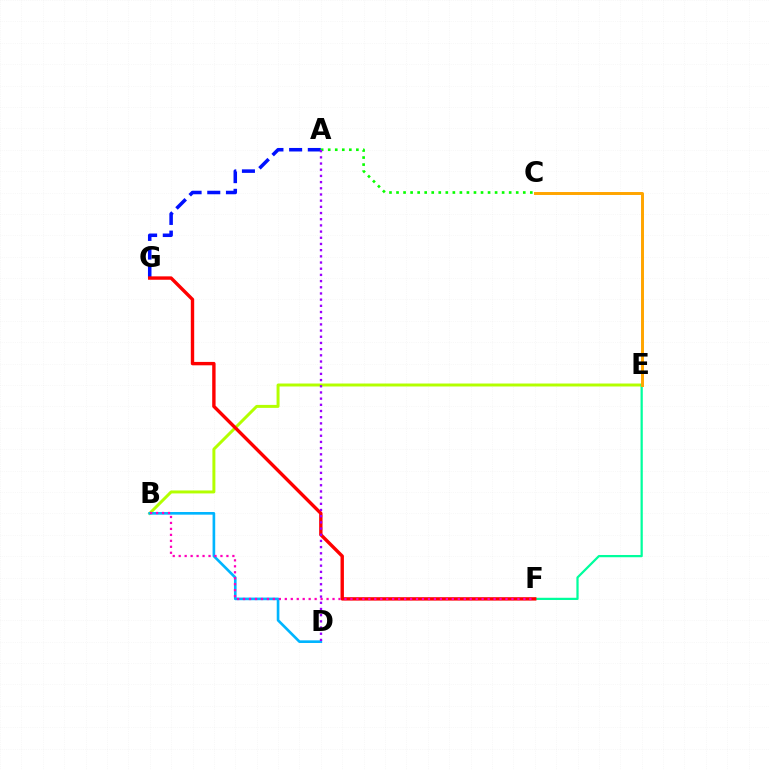{('B', 'E'): [{'color': '#b3ff00', 'line_style': 'solid', 'thickness': 2.14}], ('A', 'G'): [{'color': '#0010ff', 'line_style': 'dashed', 'thickness': 2.54}], ('A', 'C'): [{'color': '#08ff00', 'line_style': 'dotted', 'thickness': 1.91}], ('E', 'F'): [{'color': '#00ff9d', 'line_style': 'solid', 'thickness': 1.61}], ('B', 'D'): [{'color': '#00b5ff', 'line_style': 'solid', 'thickness': 1.9}], ('F', 'G'): [{'color': '#ff0000', 'line_style': 'solid', 'thickness': 2.44}], ('B', 'F'): [{'color': '#ff00bd', 'line_style': 'dotted', 'thickness': 1.62}], ('A', 'D'): [{'color': '#9b00ff', 'line_style': 'dotted', 'thickness': 1.68}], ('C', 'E'): [{'color': '#ffa500', 'line_style': 'solid', 'thickness': 2.13}]}